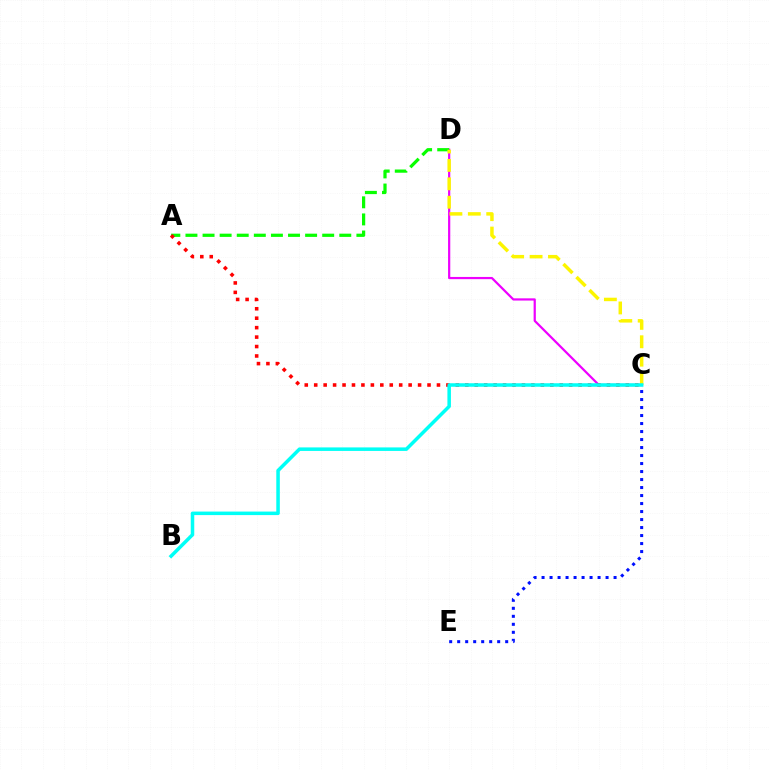{('C', 'D'): [{'color': '#ee00ff', 'line_style': 'solid', 'thickness': 1.59}, {'color': '#fcf500', 'line_style': 'dashed', 'thickness': 2.5}], ('A', 'D'): [{'color': '#08ff00', 'line_style': 'dashed', 'thickness': 2.32}], ('A', 'C'): [{'color': '#ff0000', 'line_style': 'dotted', 'thickness': 2.57}], ('C', 'E'): [{'color': '#0010ff', 'line_style': 'dotted', 'thickness': 2.17}], ('B', 'C'): [{'color': '#00fff6', 'line_style': 'solid', 'thickness': 2.53}]}